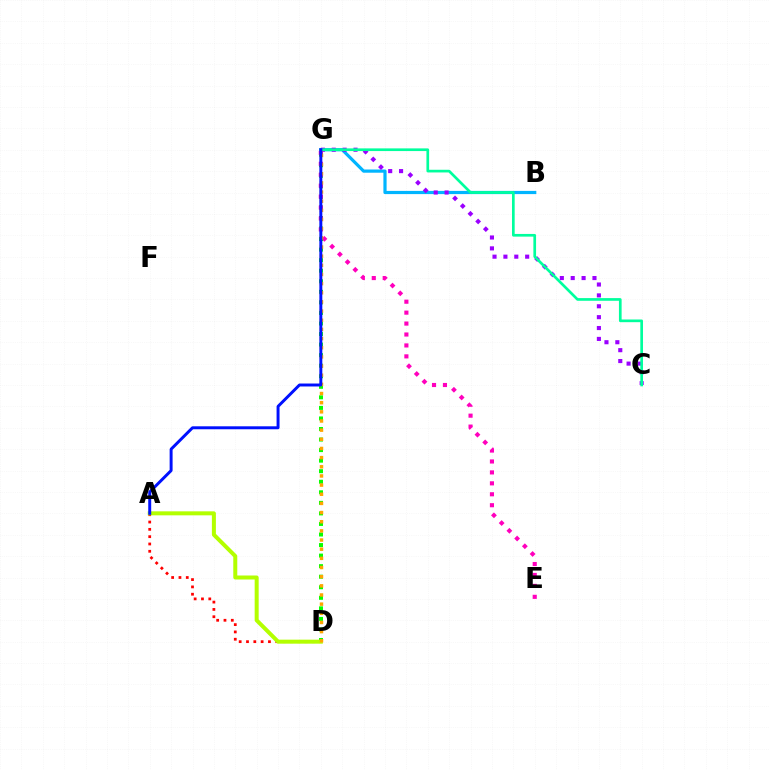{('A', 'D'): [{'color': '#ff0000', 'line_style': 'dotted', 'thickness': 1.99}, {'color': '#b3ff00', 'line_style': 'solid', 'thickness': 2.88}], ('D', 'G'): [{'color': '#08ff00', 'line_style': 'dotted', 'thickness': 2.87}, {'color': '#ffa500', 'line_style': 'dotted', 'thickness': 2.49}], ('B', 'G'): [{'color': '#00b5ff', 'line_style': 'solid', 'thickness': 2.3}], ('C', 'G'): [{'color': '#9b00ff', 'line_style': 'dotted', 'thickness': 2.96}, {'color': '#00ff9d', 'line_style': 'solid', 'thickness': 1.93}], ('E', 'G'): [{'color': '#ff00bd', 'line_style': 'dotted', 'thickness': 2.97}], ('A', 'G'): [{'color': '#0010ff', 'line_style': 'solid', 'thickness': 2.13}]}